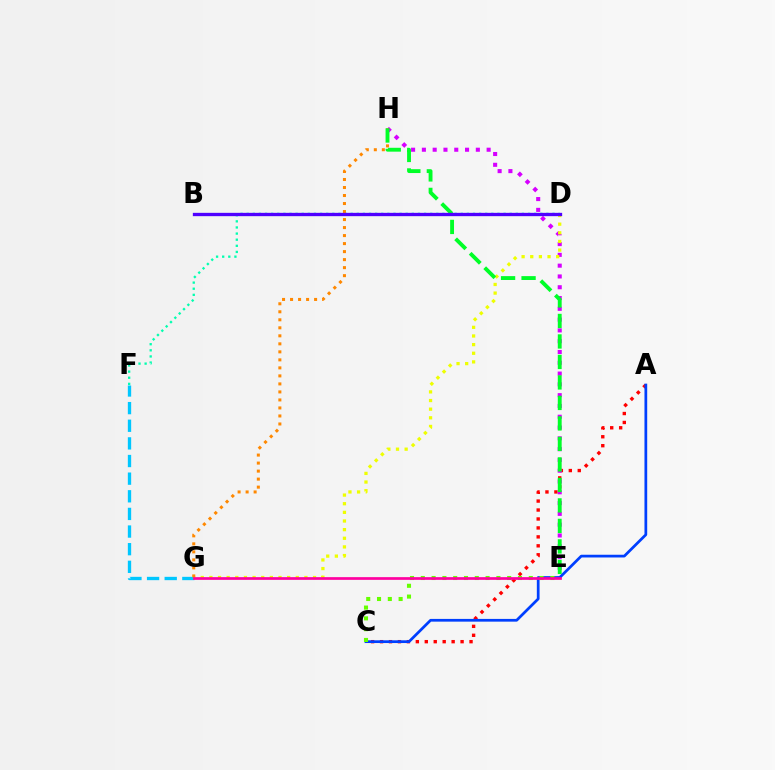{('A', 'C'): [{'color': '#ff0000', 'line_style': 'dotted', 'thickness': 2.43}, {'color': '#003fff', 'line_style': 'solid', 'thickness': 1.97}], ('F', 'G'): [{'color': '#00c7ff', 'line_style': 'dashed', 'thickness': 2.4}], ('D', 'F'): [{'color': '#00ffaf', 'line_style': 'dotted', 'thickness': 1.66}], ('E', 'H'): [{'color': '#d600ff', 'line_style': 'dotted', 'thickness': 2.93}, {'color': '#00ff27', 'line_style': 'dashed', 'thickness': 2.78}], ('D', 'G'): [{'color': '#eeff00', 'line_style': 'dotted', 'thickness': 2.35}], ('G', 'H'): [{'color': '#ff8800', 'line_style': 'dotted', 'thickness': 2.18}], ('C', 'E'): [{'color': '#66ff00', 'line_style': 'dotted', 'thickness': 2.93}], ('E', 'G'): [{'color': '#ff00a0', 'line_style': 'solid', 'thickness': 1.95}], ('B', 'D'): [{'color': '#4f00ff', 'line_style': 'solid', 'thickness': 2.39}]}